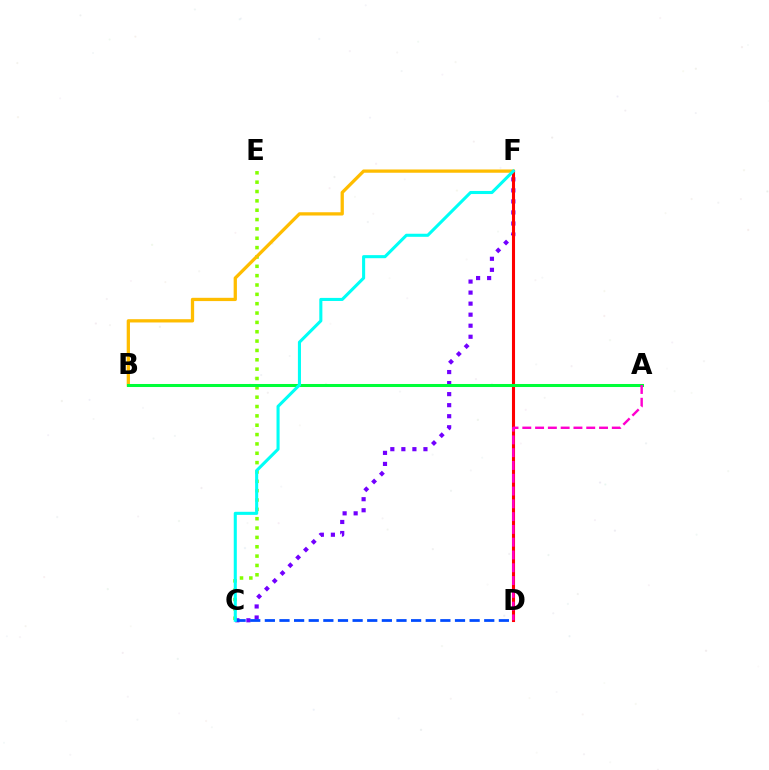{('C', 'E'): [{'color': '#84ff00', 'line_style': 'dotted', 'thickness': 2.54}], ('B', 'F'): [{'color': '#ffbd00', 'line_style': 'solid', 'thickness': 2.36}], ('C', 'F'): [{'color': '#7200ff', 'line_style': 'dotted', 'thickness': 3.0}, {'color': '#00fff6', 'line_style': 'solid', 'thickness': 2.21}], ('C', 'D'): [{'color': '#004bff', 'line_style': 'dashed', 'thickness': 1.99}], ('D', 'F'): [{'color': '#ff0000', 'line_style': 'solid', 'thickness': 2.22}], ('A', 'B'): [{'color': '#00ff39', 'line_style': 'solid', 'thickness': 2.18}], ('A', 'D'): [{'color': '#ff00cf', 'line_style': 'dashed', 'thickness': 1.74}]}